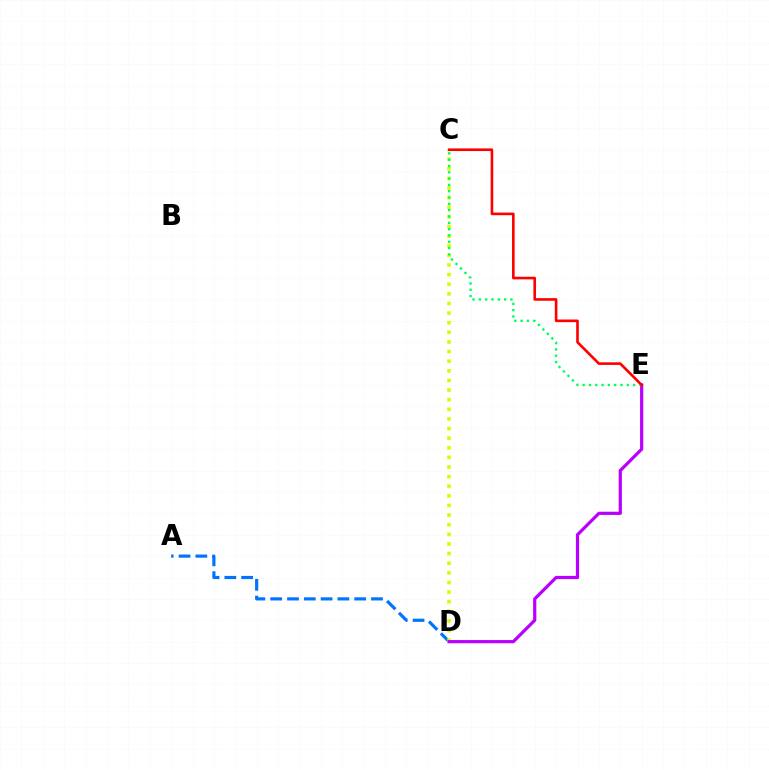{('A', 'D'): [{'color': '#0074ff', 'line_style': 'dashed', 'thickness': 2.28}], ('C', 'D'): [{'color': '#d1ff00', 'line_style': 'dotted', 'thickness': 2.61}], ('D', 'E'): [{'color': '#b900ff', 'line_style': 'solid', 'thickness': 2.31}], ('C', 'E'): [{'color': '#00ff5c', 'line_style': 'dotted', 'thickness': 1.72}, {'color': '#ff0000', 'line_style': 'solid', 'thickness': 1.89}]}